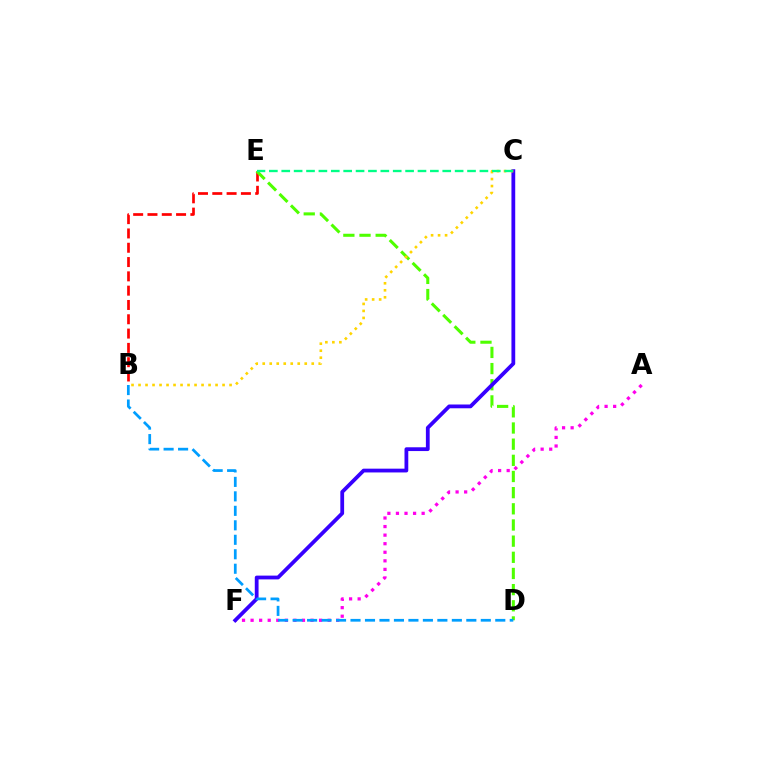{('A', 'F'): [{'color': '#ff00ed', 'line_style': 'dotted', 'thickness': 2.33}], ('B', 'E'): [{'color': '#ff0000', 'line_style': 'dashed', 'thickness': 1.94}], ('D', 'E'): [{'color': '#4fff00', 'line_style': 'dashed', 'thickness': 2.2}], ('C', 'F'): [{'color': '#3700ff', 'line_style': 'solid', 'thickness': 2.72}], ('B', 'C'): [{'color': '#ffd500', 'line_style': 'dotted', 'thickness': 1.9}], ('B', 'D'): [{'color': '#009eff', 'line_style': 'dashed', 'thickness': 1.97}], ('C', 'E'): [{'color': '#00ff86', 'line_style': 'dashed', 'thickness': 1.68}]}